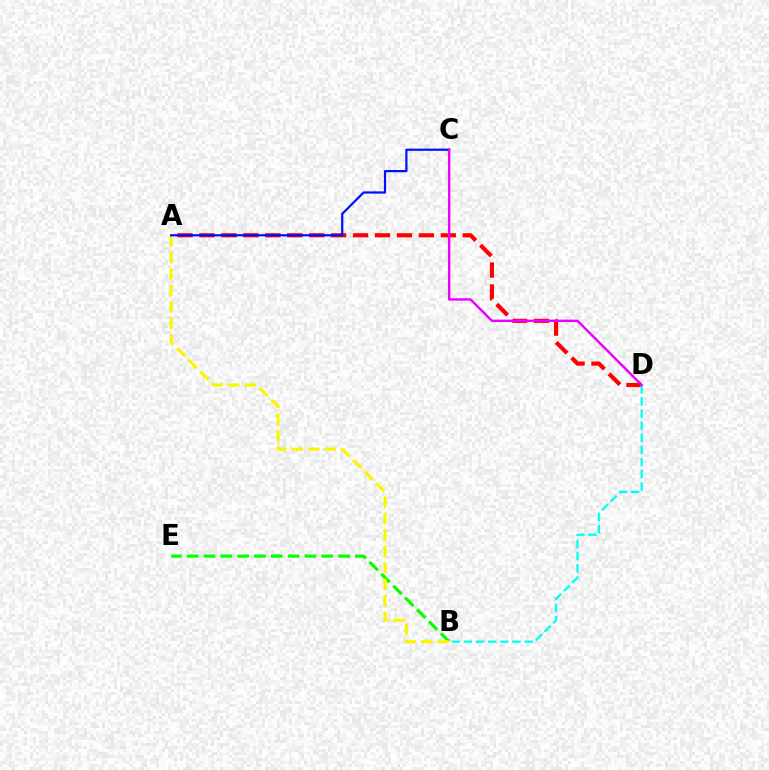{('B', 'E'): [{'color': '#08ff00', 'line_style': 'dashed', 'thickness': 2.29}], ('A', 'D'): [{'color': '#ff0000', 'line_style': 'dashed', 'thickness': 2.98}], ('A', 'B'): [{'color': '#fcf500', 'line_style': 'dashed', 'thickness': 2.24}], ('A', 'C'): [{'color': '#0010ff', 'line_style': 'solid', 'thickness': 1.59}], ('B', 'D'): [{'color': '#00fff6', 'line_style': 'dashed', 'thickness': 1.65}], ('C', 'D'): [{'color': '#ee00ff', 'line_style': 'solid', 'thickness': 1.75}]}